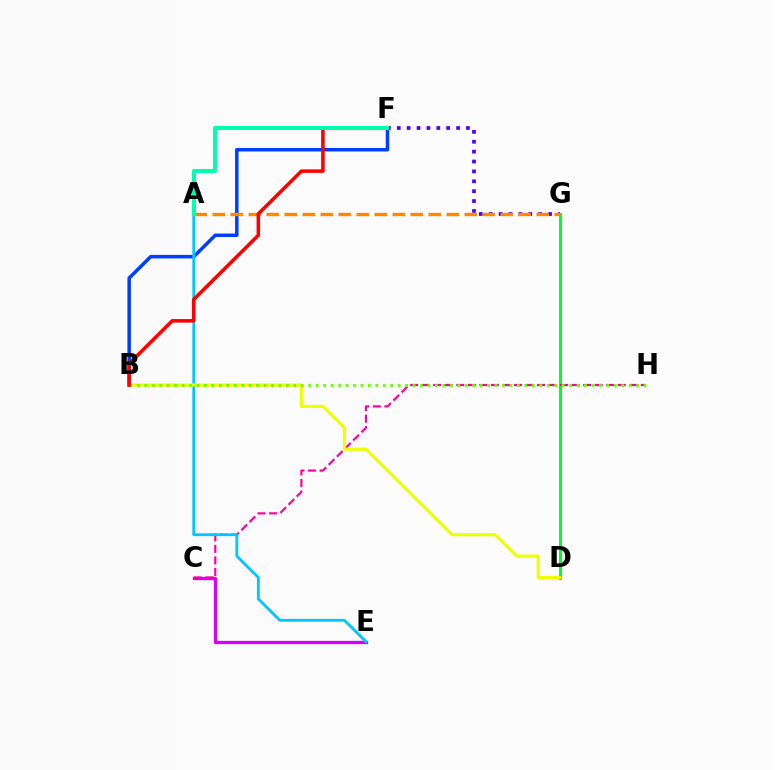{('D', 'G'): [{'color': '#00ff27', 'line_style': 'solid', 'thickness': 2.14}], ('C', 'E'): [{'color': '#d600ff', 'line_style': 'solid', 'thickness': 2.37}], ('B', 'F'): [{'color': '#003fff', 'line_style': 'solid', 'thickness': 2.53}, {'color': '#ff0000', 'line_style': 'solid', 'thickness': 2.55}], ('C', 'H'): [{'color': '#ff00a0', 'line_style': 'dashed', 'thickness': 1.57}], ('A', 'E'): [{'color': '#00c7ff', 'line_style': 'solid', 'thickness': 2.04}], ('F', 'G'): [{'color': '#4f00ff', 'line_style': 'dotted', 'thickness': 2.69}], ('A', 'G'): [{'color': '#ff8800', 'line_style': 'dashed', 'thickness': 2.44}], ('B', 'D'): [{'color': '#eeff00', 'line_style': 'solid', 'thickness': 2.25}], ('B', 'H'): [{'color': '#66ff00', 'line_style': 'dotted', 'thickness': 2.02}], ('A', 'F'): [{'color': '#00ffaf', 'line_style': 'solid', 'thickness': 2.9}]}